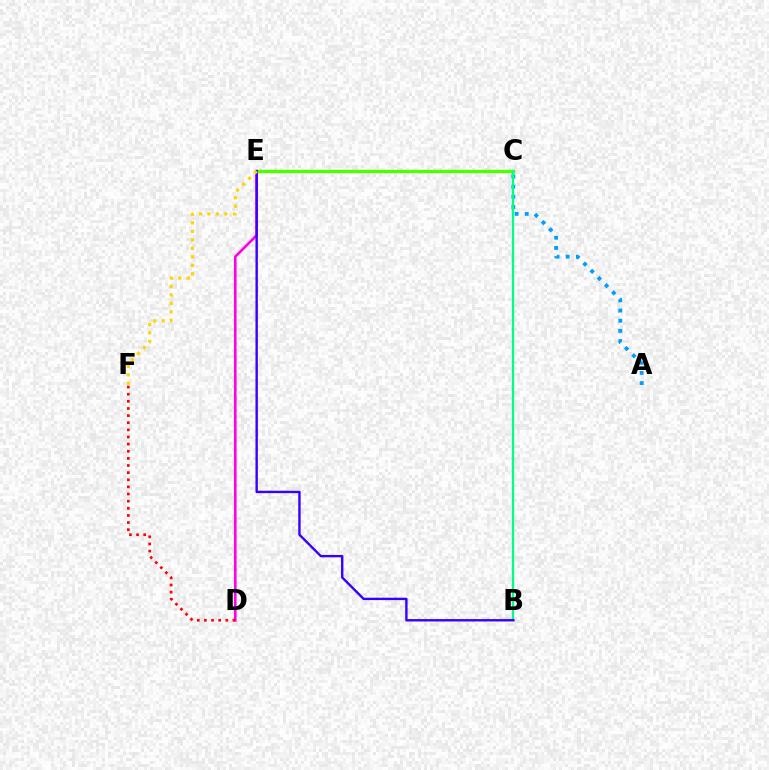{('D', 'E'): [{'color': '#ff00ed', 'line_style': 'solid', 'thickness': 1.87}], ('A', 'C'): [{'color': '#009eff', 'line_style': 'dotted', 'thickness': 2.76}], ('C', 'E'): [{'color': '#4fff00', 'line_style': 'solid', 'thickness': 2.42}], ('B', 'C'): [{'color': '#00ff86', 'line_style': 'solid', 'thickness': 1.65}], ('B', 'E'): [{'color': '#3700ff', 'line_style': 'solid', 'thickness': 1.72}], ('E', 'F'): [{'color': '#ffd500', 'line_style': 'dotted', 'thickness': 2.31}], ('D', 'F'): [{'color': '#ff0000', 'line_style': 'dotted', 'thickness': 1.94}]}